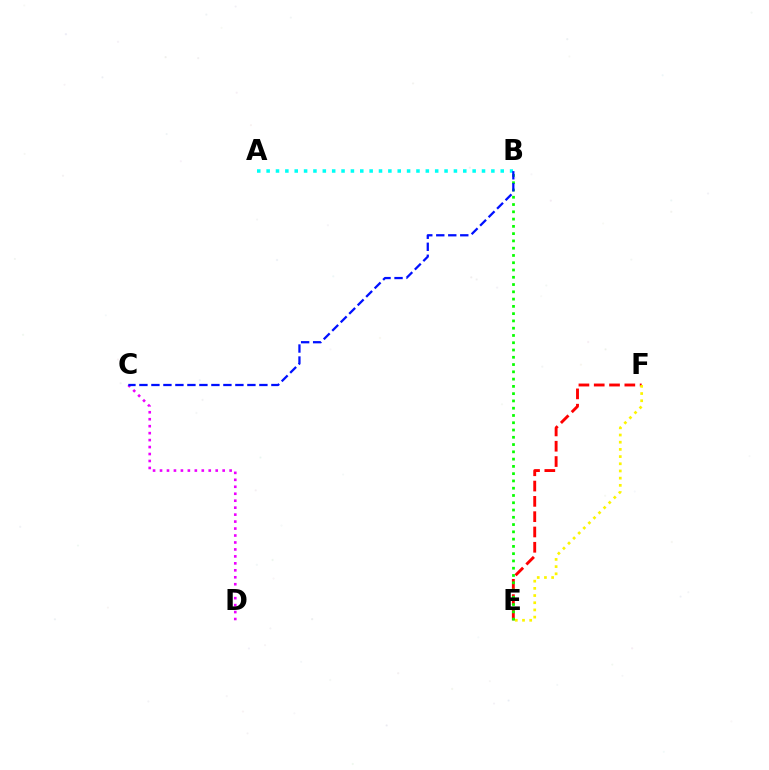{('A', 'B'): [{'color': '#00fff6', 'line_style': 'dotted', 'thickness': 2.54}], ('C', 'D'): [{'color': '#ee00ff', 'line_style': 'dotted', 'thickness': 1.89}], ('E', 'F'): [{'color': '#ff0000', 'line_style': 'dashed', 'thickness': 2.08}, {'color': '#fcf500', 'line_style': 'dotted', 'thickness': 1.95}], ('B', 'E'): [{'color': '#08ff00', 'line_style': 'dotted', 'thickness': 1.98}], ('B', 'C'): [{'color': '#0010ff', 'line_style': 'dashed', 'thickness': 1.63}]}